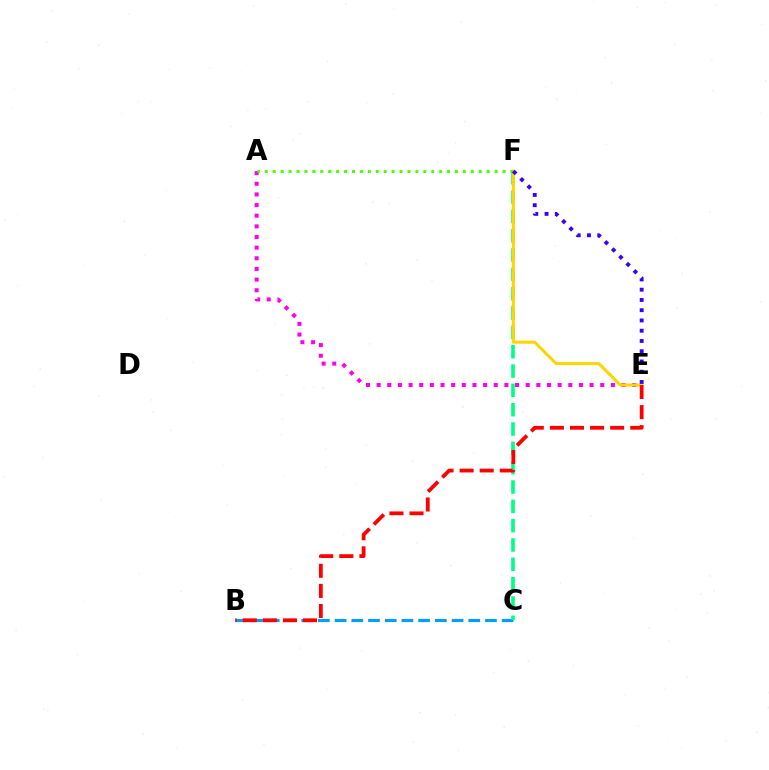{('A', 'E'): [{'color': '#ff00ed', 'line_style': 'dotted', 'thickness': 2.89}], ('B', 'C'): [{'color': '#009eff', 'line_style': 'dashed', 'thickness': 2.27}], ('C', 'F'): [{'color': '#00ff86', 'line_style': 'dashed', 'thickness': 2.63}], ('E', 'F'): [{'color': '#ffd500', 'line_style': 'solid', 'thickness': 2.19}, {'color': '#3700ff', 'line_style': 'dotted', 'thickness': 2.79}], ('B', 'E'): [{'color': '#ff0000', 'line_style': 'dashed', 'thickness': 2.73}], ('A', 'F'): [{'color': '#4fff00', 'line_style': 'dotted', 'thickness': 2.15}]}